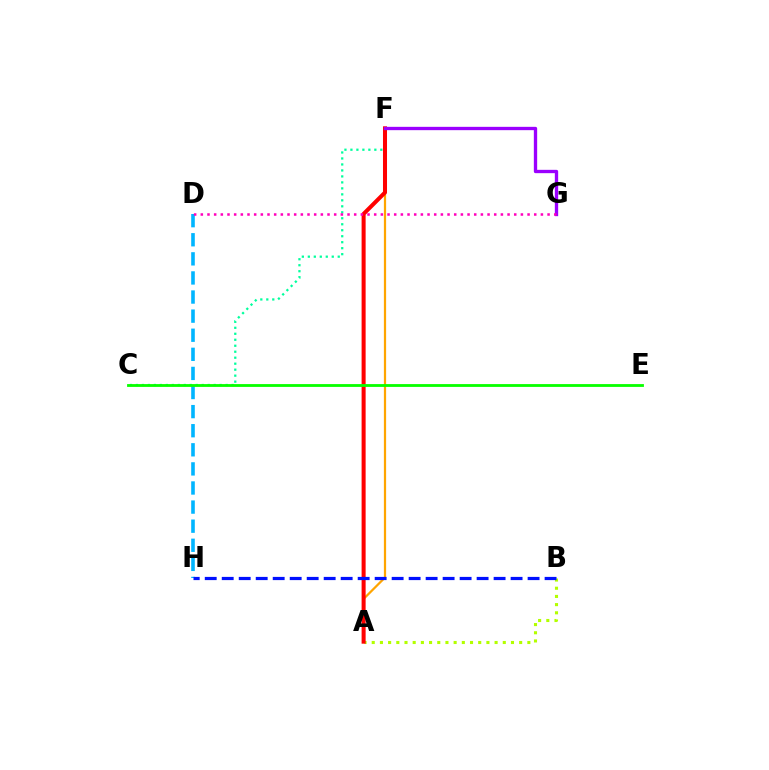{('A', 'F'): [{'color': '#ffa500', 'line_style': 'solid', 'thickness': 1.6}, {'color': '#ff0000', 'line_style': 'solid', 'thickness': 2.9}], ('A', 'B'): [{'color': '#b3ff00', 'line_style': 'dotted', 'thickness': 2.23}], ('D', 'H'): [{'color': '#00b5ff', 'line_style': 'dashed', 'thickness': 2.59}], ('C', 'F'): [{'color': '#00ff9d', 'line_style': 'dotted', 'thickness': 1.63}], ('F', 'G'): [{'color': '#9b00ff', 'line_style': 'solid', 'thickness': 2.39}], ('D', 'G'): [{'color': '#ff00bd', 'line_style': 'dotted', 'thickness': 1.81}], ('C', 'E'): [{'color': '#08ff00', 'line_style': 'solid', 'thickness': 2.03}], ('B', 'H'): [{'color': '#0010ff', 'line_style': 'dashed', 'thickness': 2.31}]}